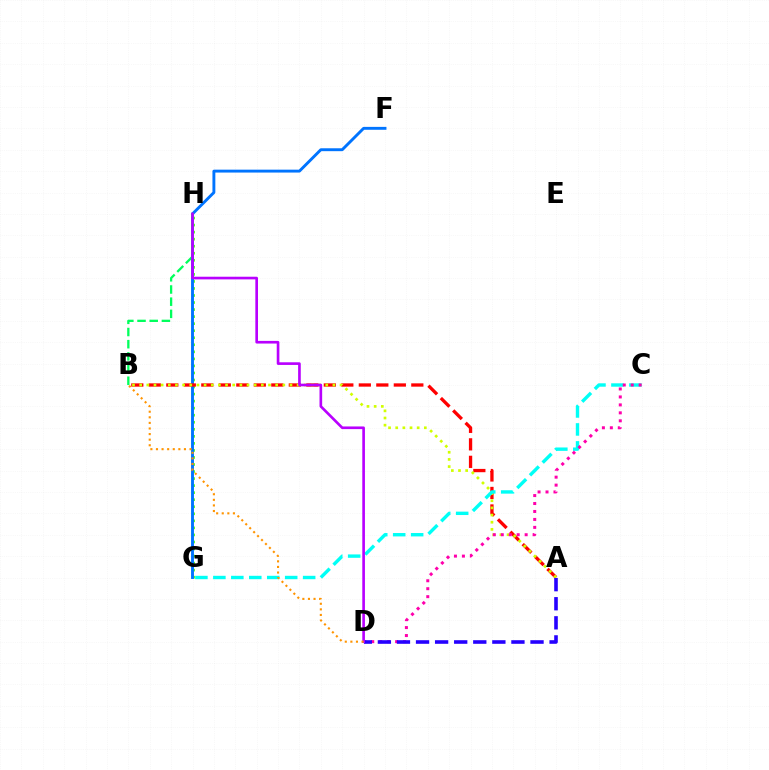{('G', 'H'): [{'color': '#3dff00', 'line_style': 'dotted', 'thickness': 1.91}], ('F', 'G'): [{'color': '#0074ff', 'line_style': 'solid', 'thickness': 2.09}], ('A', 'B'): [{'color': '#ff0000', 'line_style': 'dashed', 'thickness': 2.38}, {'color': '#d1ff00', 'line_style': 'dotted', 'thickness': 1.94}], ('B', 'H'): [{'color': '#00ff5c', 'line_style': 'dashed', 'thickness': 1.66}], ('C', 'G'): [{'color': '#00fff6', 'line_style': 'dashed', 'thickness': 2.44}], ('C', 'D'): [{'color': '#ff00ac', 'line_style': 'dotted', 'thickness': 2.16}], ('A', 'D'): [{'color': '#2500ff', 'line_style': 'dashed', 'thickness': 2.59}], ('D', 'H'): [{'color': '#b900ff', 'line_style': 'solid', 'thickness': 1.91}], ('B', 'D'): [{'color': '#ff9400', 'line_style': 'dotted', 'thickness': 1.52}]}